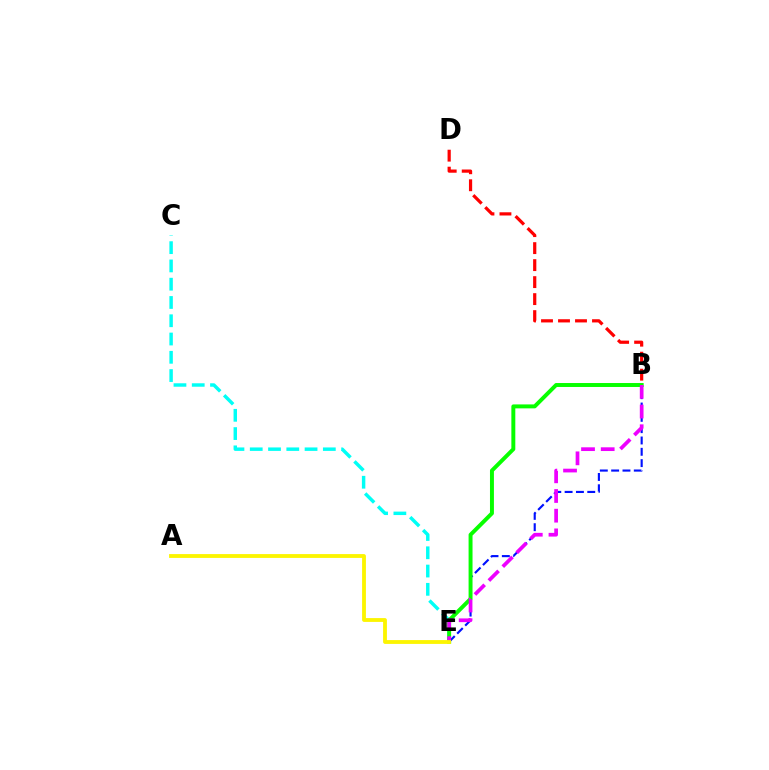{('C', 'E'): [{'color': '#00fff6', 'line_style': 'dashed', 'thickness': 2.48}], ('B', 'E'): [{'color': '#0010ff', 'line_style': 'dashed', 'thickness': 1.54}, {'color': '#08ff00', 'line_style': 'solid', 'thickness': 2.84}, {'color': '#ee00ff', 'line_style': 'dashed', 'thickness': 2.67}], ('B', 'D'): [{'color': '#ff0000', 'line_style': 'dashed', 'thickness': 2.31}], ('A', 'E'): [{'color': '#fcf500', 'line_style': 'solid', 'thickness': 2.75}]}